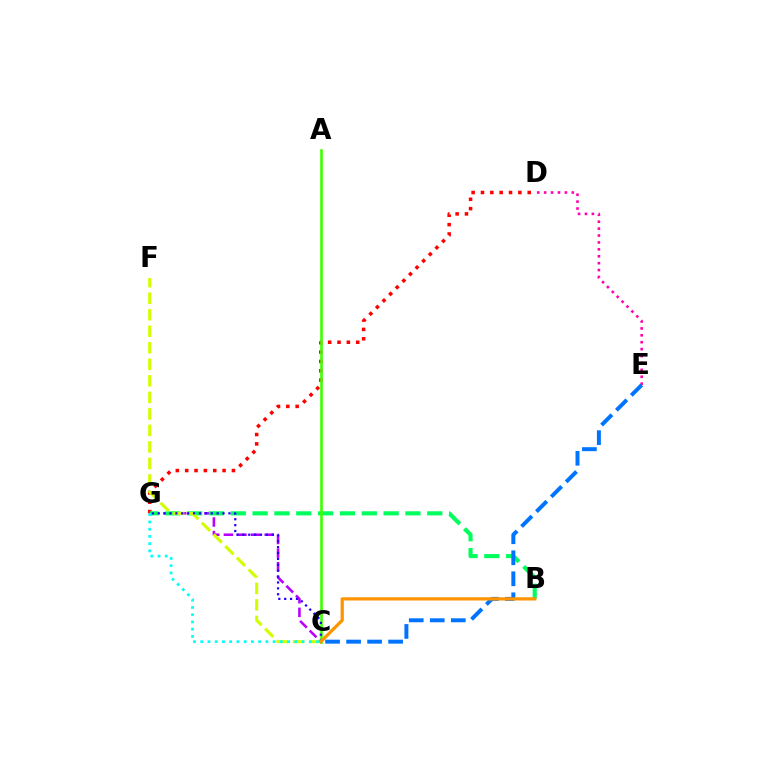{('D', 'G'): [{'color': '#ff0000', 'line_style': 'dotted', 'thickness': 2.54}], ('C', 'G'): [{'color': '#b900ff', 'line_style': 'dashed', 'thickness': 1.85}, {'color': '#2500ff', 'line_style': 'dotted', 'thickness': 1.6}, {'color': '#00fff6', 'line_style': 'dotted', 'thickness': 1.97}], ('B', 'G'): [{'color': '#00ff5c', 'line_style': 'dashed', 'thickness': 2.97}], ('D', 'E'): [{'color': '#ff00ac', 'line_style': 'dotted', 'thickness': 1.88}], ('C', 'E'): [{'color': '#0074ff', 'line_style': 'dashed', 'thickness': 2.85}], ('C', 'F'): [{'color': '#d1ff00', 'line_style': 'dashed', 'thickness': 2.24}], ('A', 'C'): [{'color': '#3dff00', 'line_style': 'solid', 'thickness': 1.88}], ('B', 'C'): [{'color': '#ff9400', 'line_style': 'solid', 'thickness': 2.34}]}